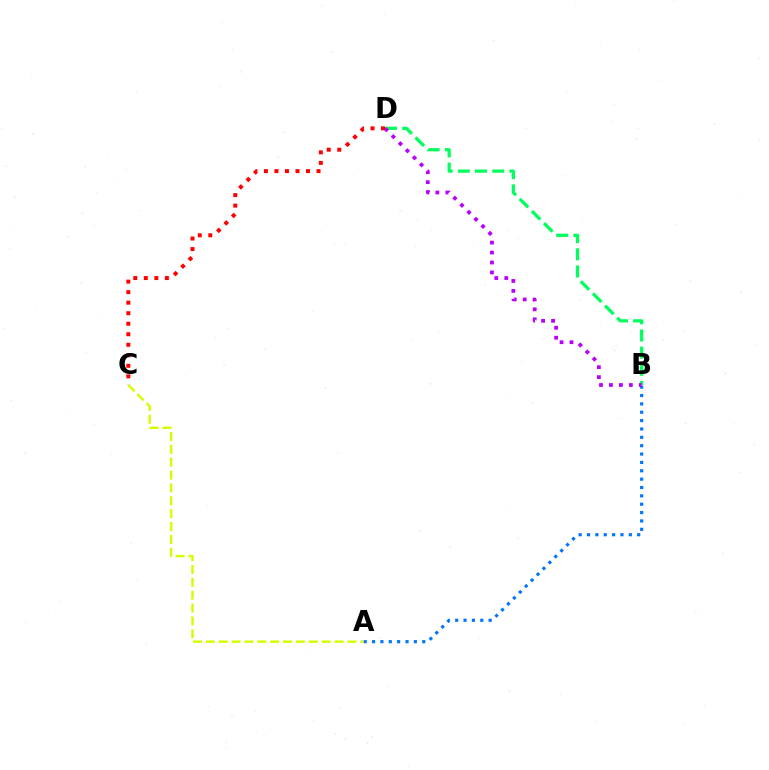{('A', 'B'): [{'color': '#0074ff', 'line_style': 'dotted', 'thickness': 2.27}], ('B', 'D'): [{'color': '#00ff5c', 'line_style': 'dashed', 'thickness': 2.33}, {'color': '#b900ff', 'line_style': 'dotted', 'thickness': 2.7}], ('A', 'C'): [{'color': '#d1ff00', 'line_style': 'dashed', 'thickness': 1.75}], ('C', 'D'): [{'color': '#ff0000', 'line_style': 'dotted', 'thickness': 2.86}]}